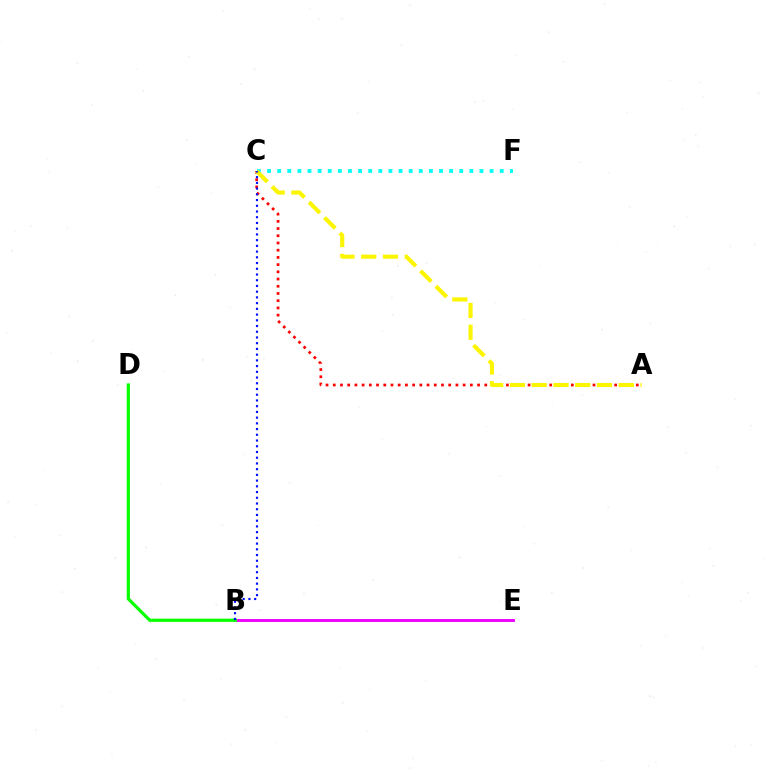{('A', 'C'): [{'color': '#ff0000', 'line_style': 'dotted', 'thickness': 1.96}, {'color': '#fcf500', 'line_style': 'dashed', 'thickness': 2.96}], ('C', 'F'): [{'color': '#00fff6', 'line_style': 'dotted', 'thickness': 2.75}], ('B', 'E'): [{'color': '#ee00ff', 'line_style': 'solid', 'thickness': 2.1}], ('B', 'D'): [{'color': '#08ff00', 'line_style': 'solid', 'thickness': 2.31}], ('B', 'C'): [{'color': '#0010ff', 'line_style': 'dotted', 'thickness': 1.56}]}